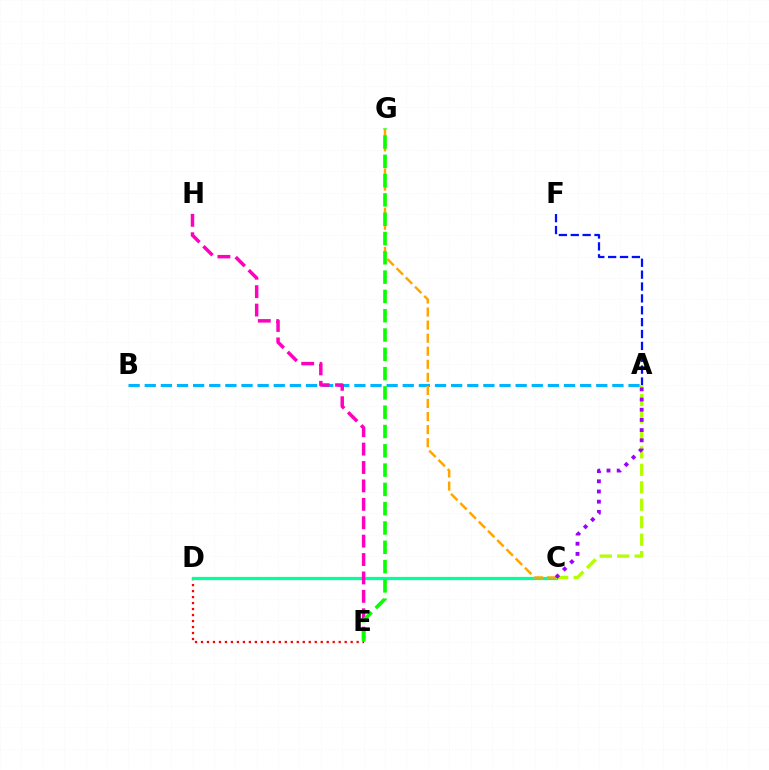{('D', 'E'): [{'color': '#ff0000', 'line_style': 'dotted', 'thickness': 1.63}], ('C', 'D'): [{'color': '#00ff9d', 'line_style': 'solid', 'thickness': 2.32}], ('A', 'B'): [{'color': '#00b5ff', 'line_style': 'dashed', 'thickness': 2.19}], ('A', 'C'): [{'color': '#b3ff00', 'line_style': 'dashed', 'thickness': 2.37}, {'color': '#9b00ff', 'line_style': 'dotted', 'thickness': 2.77}], ('A', 'F'): [{'color': '#0010ff', 'line_style': 'dashed', 'thickness': 1.61}], ('E', 'H'): [{'color': '#ff00bd', 'line_style': 'dashed', 'thickness': 2.5}], ('C', 'G'): [{'color': '#ffa500', 'line_style': 'dashed', 'thickness': 1.77}], ('E', 'G'): [{'color': '#08ff00', 'line_style': 'dashed', 'thickness': 2.62}]}